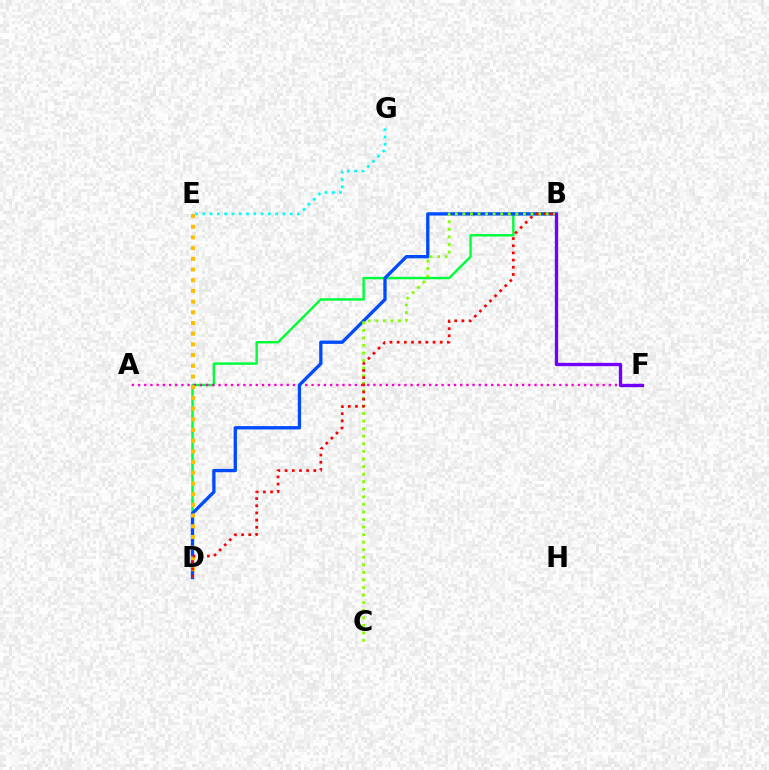{('B', 'D'): [{'color': '#00ff39', 'line_style': 'solid', 'thickness': 1.75}, {'color': '#004bff', 'line_style': 'solid', 'thickness': 2.39}, {'color': '#ff0000', 'line_style': 'dotted', 'thickness': 1.95}], ('A', 'F'): [{'color': '#ff00cf', 'line_style': 'dotted', 'thickness': 1.68}], ('D', 'E'): [{'color': '#ffbd00', 'line_style': 'dotted', 'thickness': 2.91}], ('B', 'C'): [{'color': '#84ff00', 'line_style': 'dotted', 'thickness': 2.06}], ('B', 'F'): [{'color': '#7200ff', 'line_style': 'solid', 'thickness': 2.4}], ('E', 'G'): [{'color': '#00fff6', 'line_style': 'dotted', 'thickness': 1.98}]}